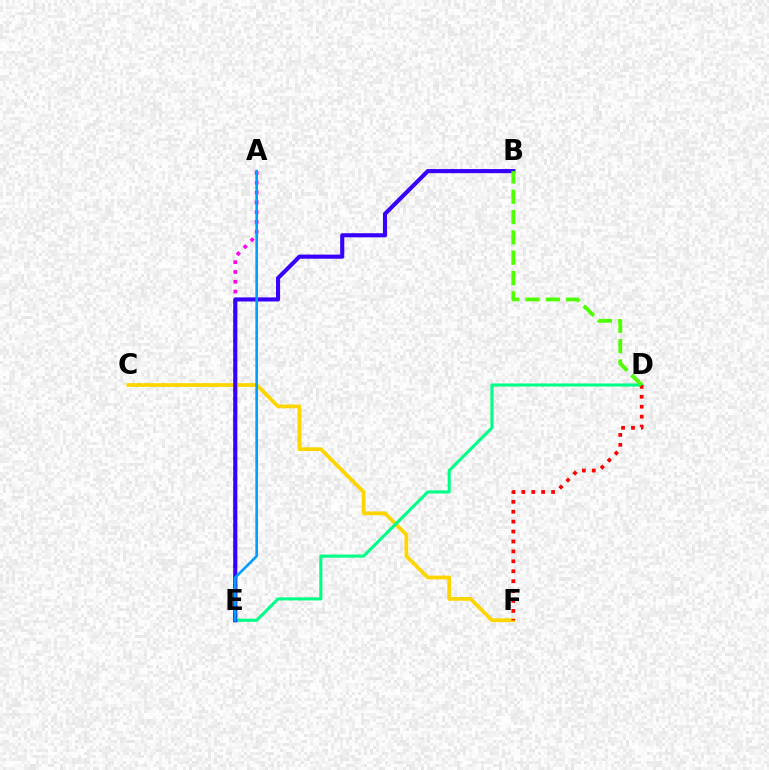{('A', 'E'): [{'color': '#ff00ed', 'line_style': 'dotted', 'thickness': 2.66}, {'color': '#009eff', 'line_style': 'solid', 'thickness': 1.89}], ('C', 'F'): [{'color': '#ffd500', 'line_style': 'solid', 'thickness': 2.71}], ('D', 'E'): [{'color': '#00ff86', 'line_style': 'solid', 'thickness': 2.22}], ('B', 'E'): [{'color': '#3700ff', 'line_style': 'solid', 'thickness': 2.95}], ('D', 'F'): [{'color': '#ff0000', 'line_style': 'dotted', 'thickness': 2.69}], ('B', 'D'): [{'color': '#4fff00', 'line_style': 'dashed', 'thickness': 2.76}]}